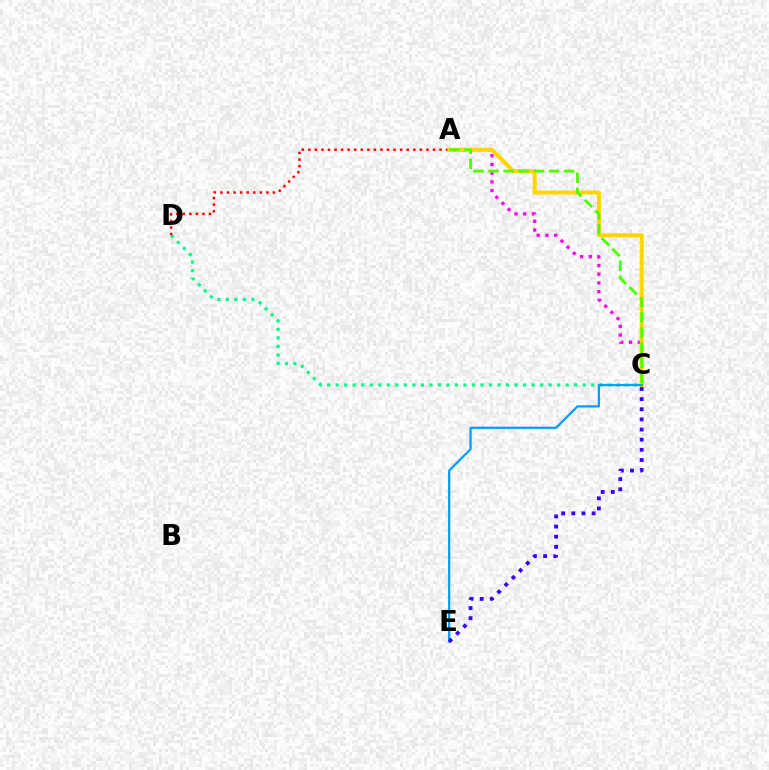{('C', 'D'): [{'color': '#00ff86', 'line_style': 'dotted', 'thickness': 2.31}], ('A', 'D'): [{'color': '#ff0000', 'line_style': 'dotted', 'thickness': 1.78}], ('A', 'C'): [{'color': '#ff00ed', 'line_style': 'dotted', 'thickness': 2.37}, {'color': '#ffd500', 'line_style': 'solid', 'thickness': 2.88}, {'color': '#4fff00', 'line_style': 'dashed', 'thickness': 2.05}], ('C', 'E'): [{'color': '#009eff', 'line_style': 'solid', 'thickness': 1.6}, {'color': '#3700ff', 'line_style': 'dotted', 'thickness': 2.76}]}